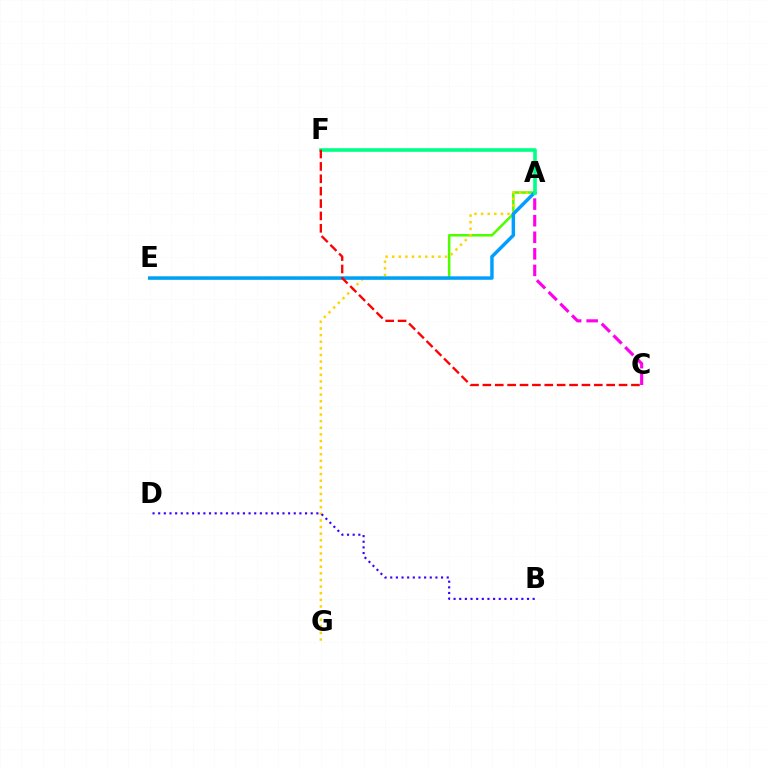{('A', 'E'): [{'color': '#4fff00', 'line_style': 'solid', 'thickness': 1.83}, {'color': '#009eff', 'line_style': 'solid', 'thickness': 2.48}], ('A', 'G'): [{'color': '#ffd500', 'line_style': 'dotted', 'thickness': 1.8}], ('A', 'C'): [{'color': '#ff00ed', 'line_style': 'dashed', 'thickness': 2.25}], ('B', 'D'): [{'color': '#3700ff', 'line_style': 'dotted', 'thickness': 1.53}], ('A', 'F'): [{'color': '#00ff86', 'line_style': 'solid', 'thickness': 2.6}], ('C', 'F'): [{'color': '#ff0000', 'line_style': 'dashed', 'thickness': 1.68}]}